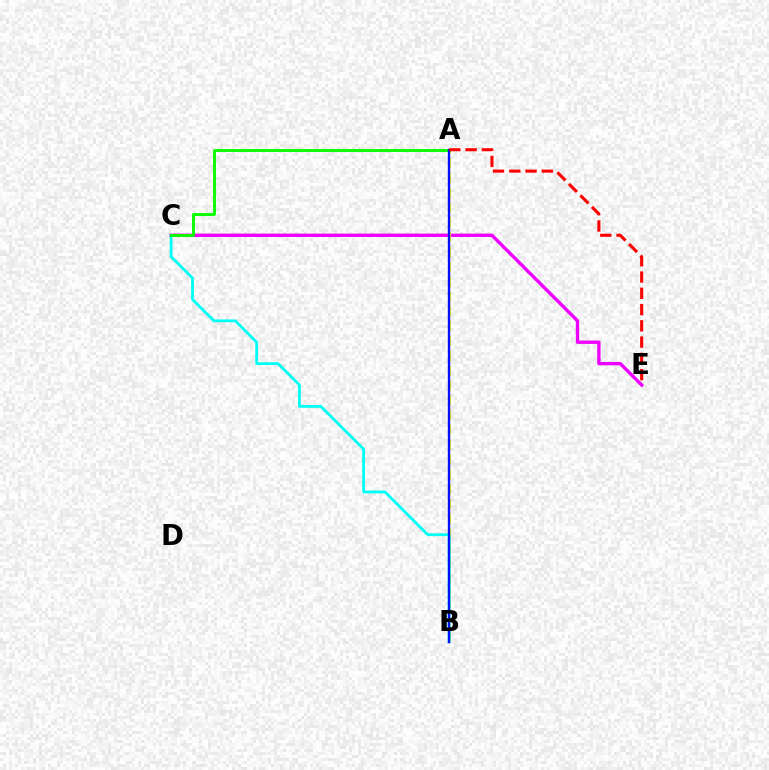{('C', 'E'): [{'color': '#ee00ff', 'line_style': 'solid', 'thickness': 2.41}], ('A', 'B'): [{'color': '#fcf500', 'line_style': 'dashed', 'thickness': 2.01}, {'color': '#0010ff', 'line_style': 'solid', 'thickness': 1.71}], ('B', 'C'): [{'color': '#00fff6', 'line_style': 'solid', 'thickness': 2.02}], ('A', 'C'): [{'color': '#08ff00', 'line_style': 'solid', 'thickness': 2.07}], ('A', 'E'): [{'color': '#ff0000', 'line_style': 'dashed', 'thickness': 2.21}]}